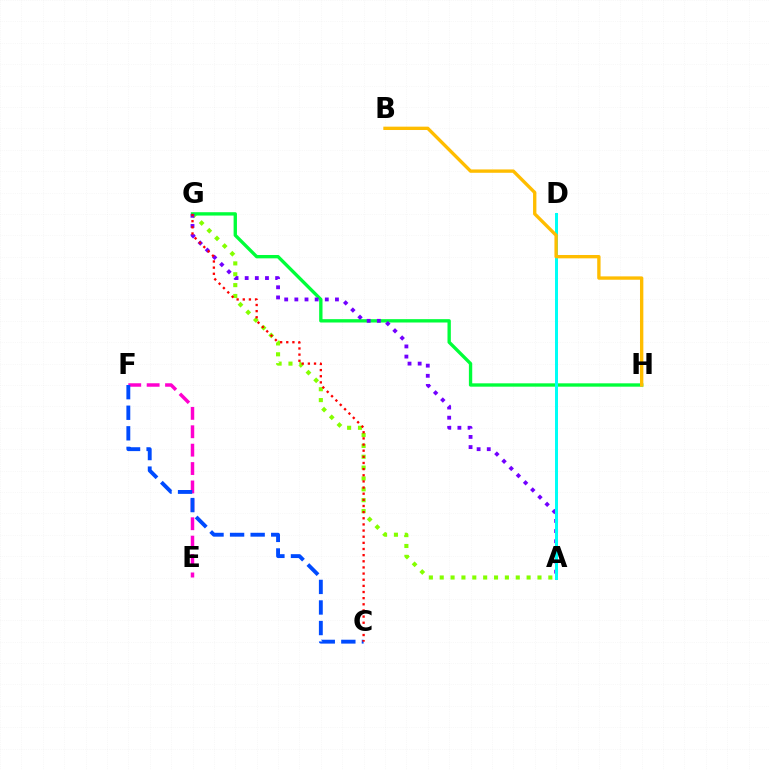{('E', 'F'): [{'color': '#ff00cf', 'line_style': 'dashed', 'thickness': 2.5}], ('A', 'G'): [{'color': '#84ff00', 'line_style': 'dotted', 'thickness': 2.95}, {'color': '#7200ff', 'line_style': 'dotted', 'thickness': 2.76}], ('G', 'H'): [{'color': '#00ff39', 'line_style': 'solid', 'thickness': 2.41}], ('C', 'F'): [{'color': '#004bff', 'line_style': 'dashed', 'thickness': 2.79}], ('A', 'D'): [{'color': '#00fff6', 'line_style': 'solid', 'thickness': 2.16}], ('B', 'H'): [{'color': '#ffbd00', 'line_style': 'solid', 'thickness': 2.41}], ('C', 'G'): [{'color': '#ff0000', 'line_style': 'dotted', 'thickness': 1.67}]}